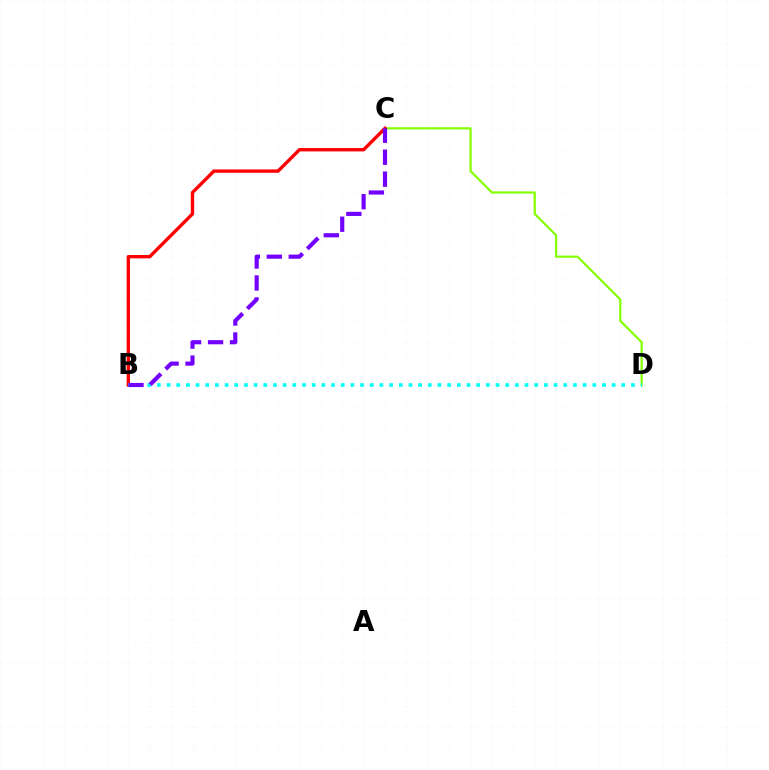{('C', 'D'): [{'color': '#84ff00', 'line_style': 'solid', 'thickness': 1.58}], ('B', 'C'): [{'color': '#ff0000', 'line_style': 'solid', 'thickness': 2.42}, {'color': '#7200ff', 'line_style': 'dashed', 'thickness': 2.98}], ('B', 'D'): [{'color': '#00fff6', 'line_style': 'dotted', 'thickness': 2.63}]}